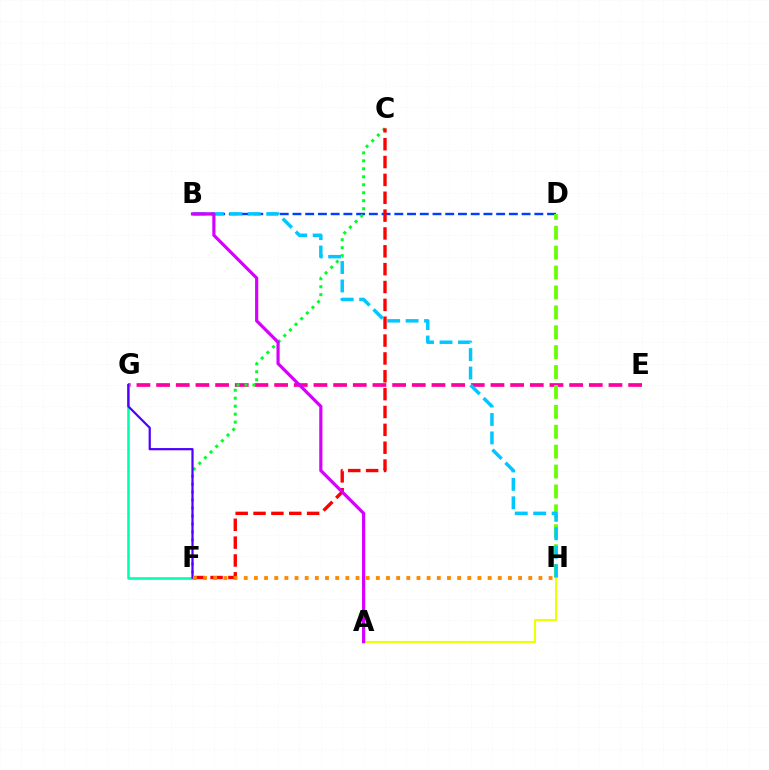{('A', 'H'): [{'color': '#eeff00', 'line_style': 'solid', 'thickness': 1.52}], ('E', 'G'): [{'color': '#ff00a0', 'line_style': 'dashed', 'thickness': 2.67}], ('F', 'G'): [{'color': '#00ffaf', 'line_style': 'solid', 'thickness': 1.86}, {'color': '#4f00ff', 'line_style': 'solid', 'thickness': 1.6}], ('B', 'D'): [{'color': '#003fff', 'line_style': 'dashed', 'thickness': 1.73}], ('C', 'F'): [{'color': '#00ff27', 'line_style': 'dotted', 'thickness': 2.17}, {'color': '#ff0000', 'line_style': 'dashed', 'thickness': 2.43}], ('F', 'H'): [{'color': '#ff8800', 'line_style': 'dotted', 'thickness': 2.76}], ('D', 'H'): [{'color': '#66ff00', 'line_style': 'dashed', 'thickness': 2.7}], ('B', 'H'): [{'color': '#00c7ff', 'line_style': 'dashed', 'thickness': 2.51}], ('A', 'B'): [{'color': '#d600ff', 'line_style': 'solid', 'thickness': 2.29}]}